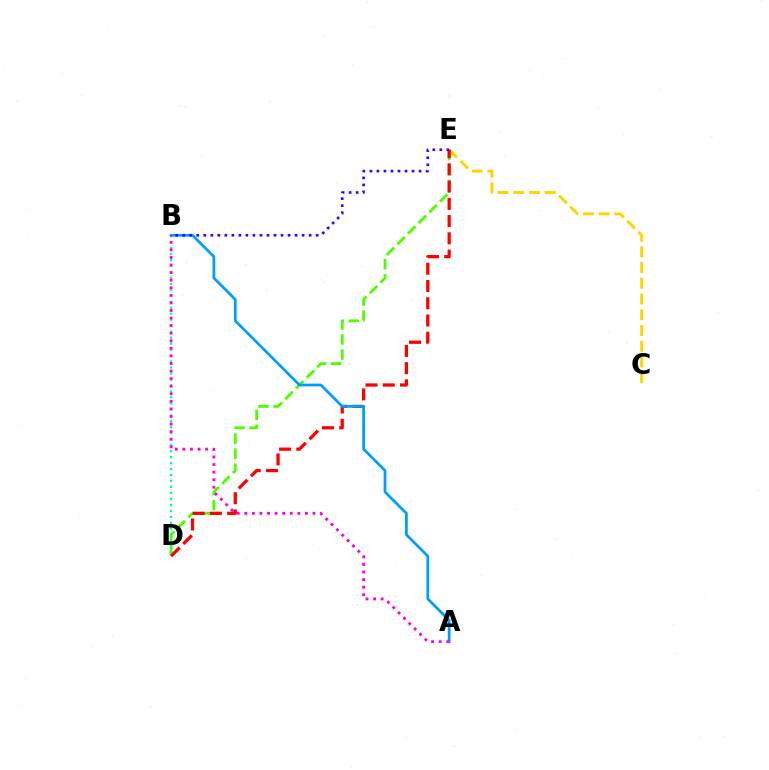{('D', 'E'): [{'color': '#4fff00', 'line_style': 'dashed', 'thickness': 2.05}, {'color': '#ff0000', 'line_style': 'dashed', 'thickness': 2.34}], ('C', 'E'): [{'color': '#ffd500', 'line_style': 'dashed', 'thickness': 2.14}], ('B', 'D'): [{'color': '#00ff86', 'line_style': 'dotted', 'thickness': 1.62}], ('A', 'B'): [{'color': '#009eff', 'line_style': 'solid', 'thickness': 1.98}, {'color': '#ff00ed', 'line_style': 'dotted', 'thickness': 2.06}], ('B', 'E'): [{'color': '#3700ff', 'line_style': 'dotted', 'thickness': 1.91}]}